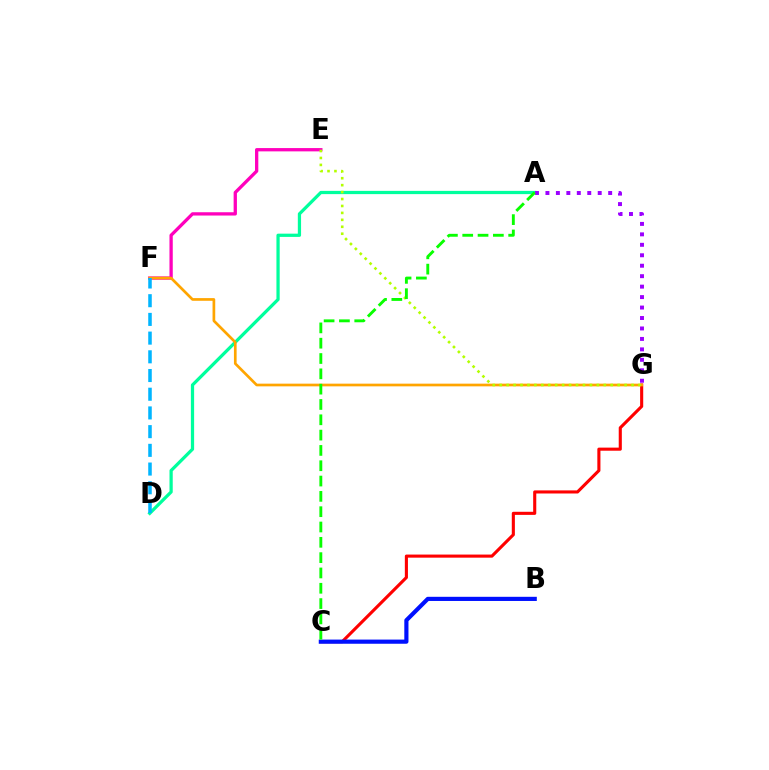{('A', 'D'): [{'color': '#00ff9d', 'line_style': 'solid', 'thickness': 2.33}], ('C', 'G'): [{'color': '#ff0000', 'line_style': 'solid', 'thickness': 2.23}], ('E', 'F'): [{'color': '#ff00bd', 'line_style': 'solid', 'thickness': 2.37}], ('F', 'G'): [{'color': '#ffa500', 'line_style': 'solid', 'thickness': 1.94}], ('D', 'F'): [{'color': '#00b5ff', 'line_style': 'dashed', 'thickness': 2.54}], ('B', 'C'): [{'color': '#0010ff', 'line_style': 'solid', 'thickness': 3.0}], ('A', 'G'): [{'color': '#9b00ff', 'line_style': 'dotted', 'thickness': 2.84}], ('E', 'G'): [{'color': '#b3ff00', 'line_style': 'dotted', 'thickness': 1.89}], ('A', 'C'): [{'color': '#08ff00', 'line_style': 'dashed', 'thickness': 2.08}]}